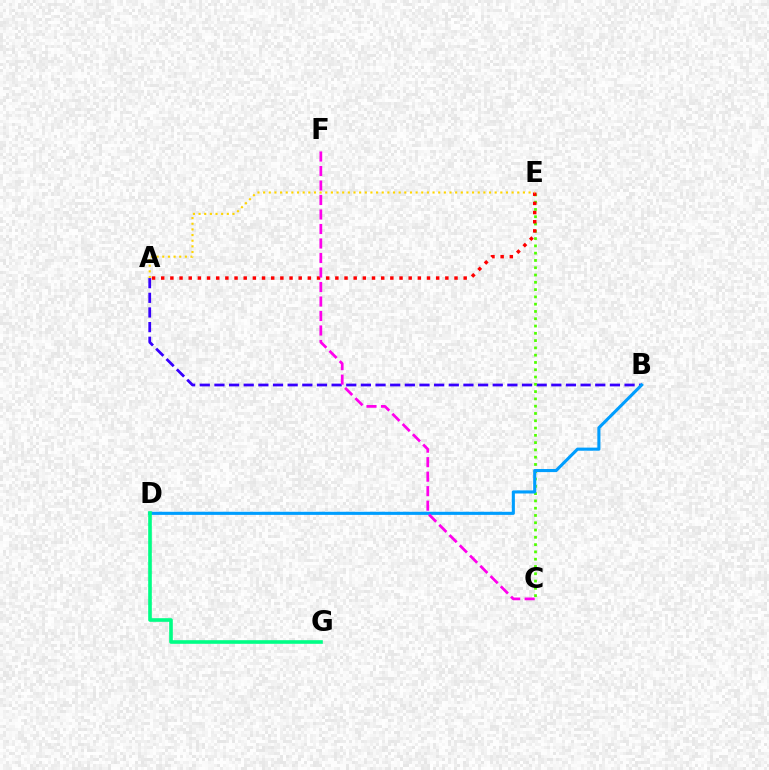{('A', 'B'): [{'color': '#3700ff', 'line_style': 'dashed', 'thickness': 1.99}], ('C', 'E'): [{'color': '#4fff00', 'line_style': 'dotted', 'thickness': 1.98}], ('A', 'E'): [{'color': '#ff0000', 'line_style': 'dotted', 'thickness': 2.49}, {'color': '#ffd500', 'line_style': 'dotted', 'thickness': 1.53}], ('B', 'D'): [{'color': '#009eff', 'line_style': 'solid', 'thickness': 2.23}], ('C', 'F'): [{'color': '#ff00ed', 'line_style': 'dashed', 'thickness': 1.97}], ('D', 'G'): [{'color': '#00ff86', 'line_style': 'solid', 'thickness': 2.61}]}